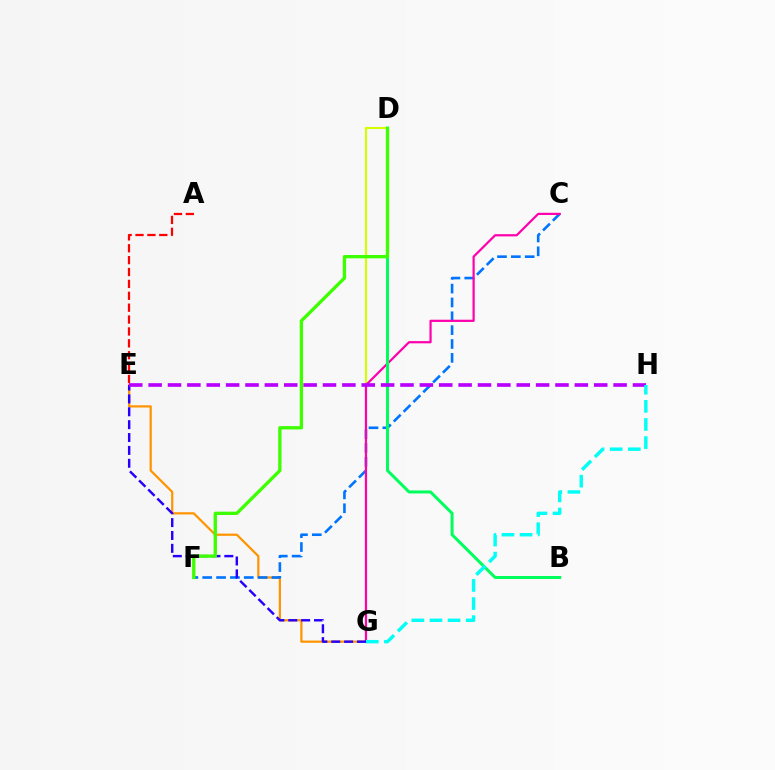{('E', 'G'): [{'color': '#ff9400', 'line_style': 'solid', 'thickness': 1.6}, {'color': '#2500ff', 'line_style': 'dashed', 'thickness': 1.75}], ('D', 'G'): [{'color': '#d1ff00', 'line_style': 'solid', 'thickness': 1.53}], ('A', 'E'): [{'color': '#ff0000', 'line_style': 'dashed', 'thickness': 1.61}], ('C', 'F'): [{'color': '#0074ff', 'line_style': 'dashed', 'thickness': 1.88}], ('C', 'G'): [{'color': '#ff00ac', 'line_style': 'solid', 'thickness': 1.59}], ('B', 'D'): [{'color': '#00ff5c', 'line_style': 'solid', 'thickness': 2.16}], ('E', 'H'): [{'color': '#b900ff', 'line_style': 'dashed', 'thickness': 2.63}], ('D', 'F'): [{'color': '#3dff00', 'line_style': 'solid', 'thickness': 2.39}], ('G', 'H'): [{'color': '#00fff6', 'line_style': 'dashed', 'thickness': 2.46}]}